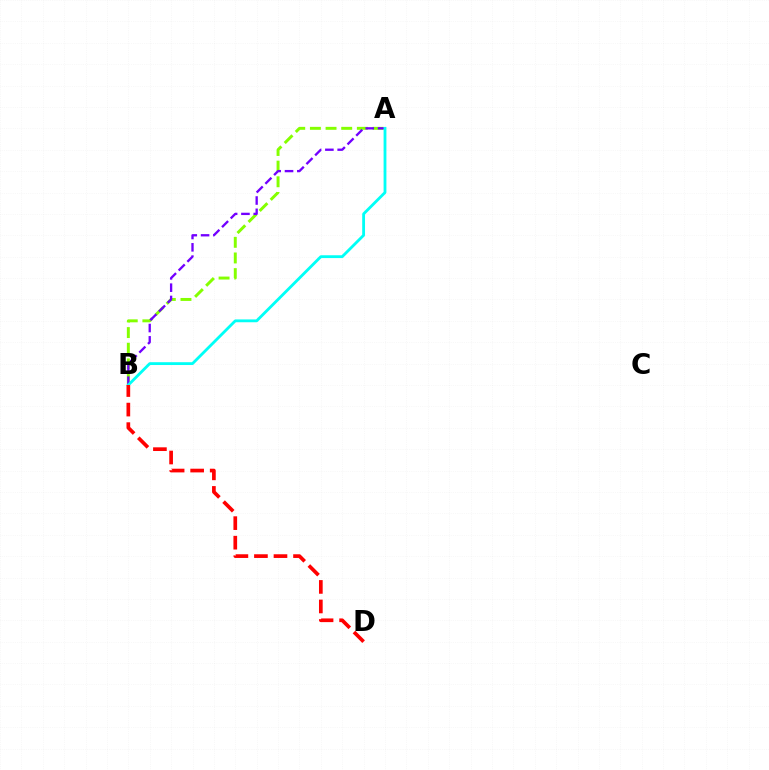{('A', 'B'): [{'color': '#84ff00', 'line_style': 'dashed', 'thickness': 2.13}, {'color': '#7200ff', 'line_style': 'dashed', 'thickness': 1.67}, {'color': '#00fff6', 'line_style': 'solid', 'thickness': 2.03}], ('B', 'D'): [{'color': '#ff0000', 'line_style': 'dashed', 'thickness': 2.66}]}